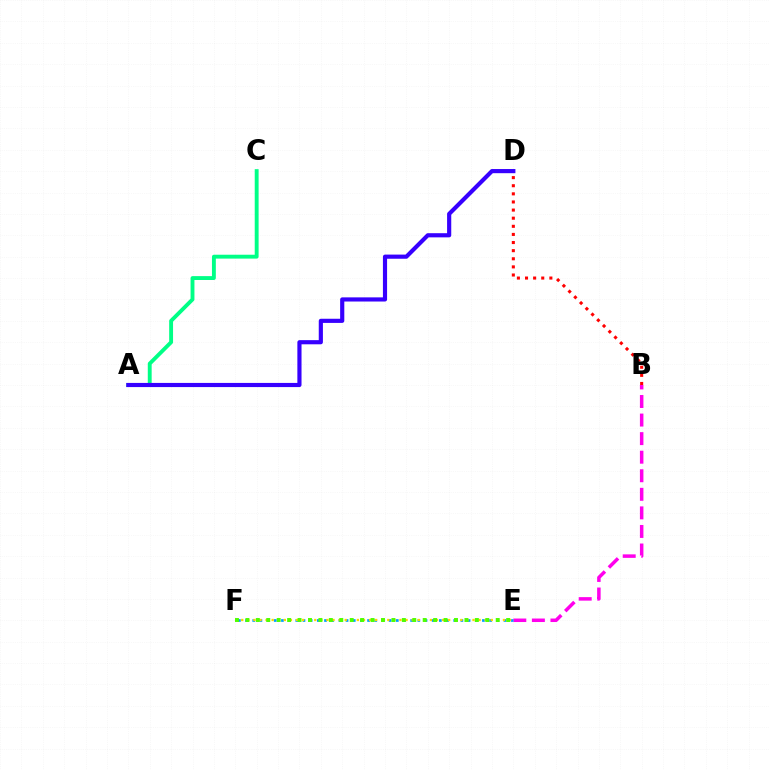{('A', 'C'): [{'color': '#00ff86', 'line_style': 'solid', 'thickness': 2.79}], ('B', 'E'): [{'color': '#ff00ed', 'line_style': 'dashed', 'thickness': 2.52}], ('B', 'D'): [{'color': '#ff0000', 'line_style': 'dotted', 'thickness': 2.21}], ('E', 'F'): [{'color': '#009eff', 'line_style': 'dotted', 'thickness': 1.95}, {'color': '#ffd500', 'line_style': 'dotted', 'thickness': 1.65}, {'color': '#4fff00', 'line_style': 'dotted', 'thickness': 2.83}], ('A', 'D'): [{'color': '#3700ff', 'line_style': 'solid', 'thickness': 2.99}]}